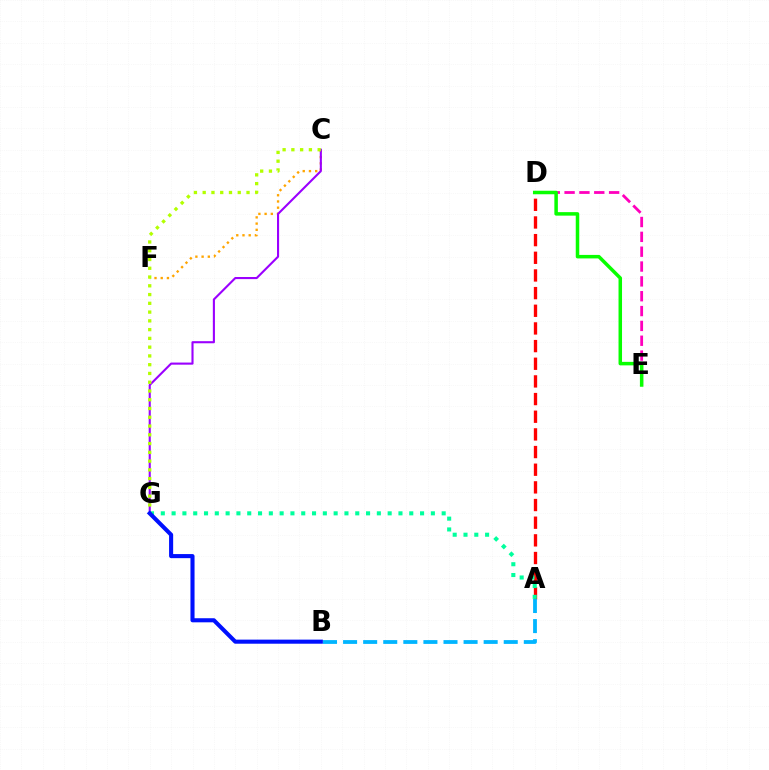{('D', 'E'): [{'color': '#ff00bd', 'line_style': 'dashed', 'thickness': 2.02}, {'color': '#08ff00', 'line_style': 'solid', 'thickness': 2.52}], ('C', 'F'): [{'color': '#ffa500', 'line_style': 'dotted', 'thickness': 1.69}], ('C', 'G'): [{'color': '#9b00ff', 'line_style': 'solid', 'thickness': 1.51}, {'color': '#b3ff00', 'line_style': 'dotted', 'thickness': 2.38}], ('A', 'D'): [{'color': '#ff0000', 'line_style': 'dashed', 'thickness': 2.4}], ('A', 'G'): [{'color': '#00ff9d', 'line_style': 'dotted', 'thickness': 2.93}], ('B', 'G'): [{'color': '#0010ff', 'line_style': 'solid', 'thickness': 2.94}], ('A', 'B'): [{'color': '#00b5ff', 'line_style': 'dashed', 'thickness': 2.73}]}